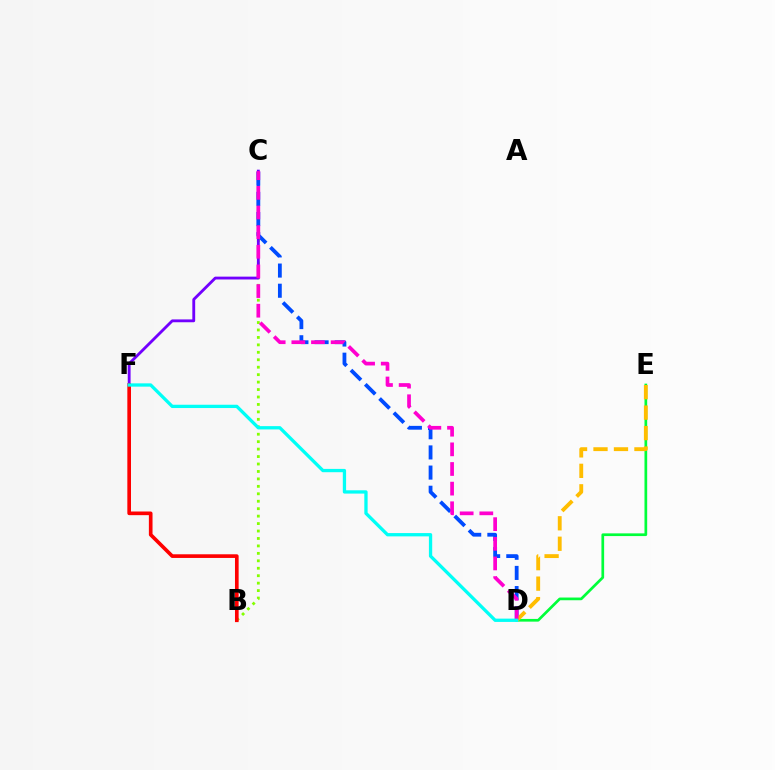{('B', 'C'): [{'color': '#84ff00', 'line_style': 'dotted', 'thickness': 2.02}], ('C', 'F'): [{'color': '#7200ff', 'line_style': 'solid', 'thickness': 2.04}], ('D', 'E'): [{'color': '#00ff39', 'line_style': 'solid', 'thickness': 1.95}, {'color': '#ffbd00', 'line_style': 'dashed', 'thickness': 2.78}], ('C', 'D'): [{'color': '#004bff', 'line_style': 'dashed', 'thickness': 2.74}, {'color': '#ff00cf', 'line_style': 'dashed', 'thickness': 2.67}], ('B', 'F'): [{'color': '#ff0000', 'line_style': 'solid', 'thickness': 2.63}], ('D', 'F'): [{'color': '#00fff6', 'line_style': 'solid', 'thickness': 2.37}]}